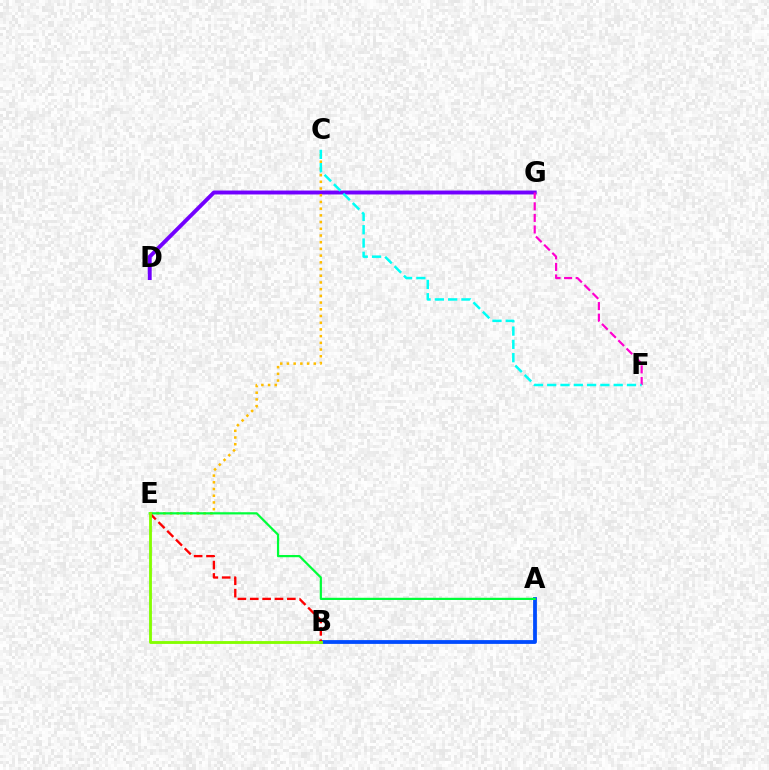{('D', 'G'): [{'color': '#7200ff', 'line_style': 'solid', 'thickness': 2.82}], ('C', 'E'): [{'color': '#ffbd00', 'line_style': 'dotted', 'thickness': 1.82}], ('F', 'G'): [{'color': '#ff00cf', 'line_style': 'dashed', 'thickness': 1.57}], ('A', 'B'): [{'color': '#004bff', 'line_style': 'solid', 'thickness': 2.73}], ('A', 'E'): [{'color': '#00ff39', 'line_style': 'solid', 'thickness': 1.59}], ('B', 'E'): [{'color': '#ff0000', 'line_style': 'dashed', 'thickness': 1.68}, {'color': '#84ff00', 'line_style': 'solid', 'thickness': 2.05}], ('C', 'F'): [{'color': '#00fff6', 'line_style': 'dashed', 'thickness': 1.81}]}